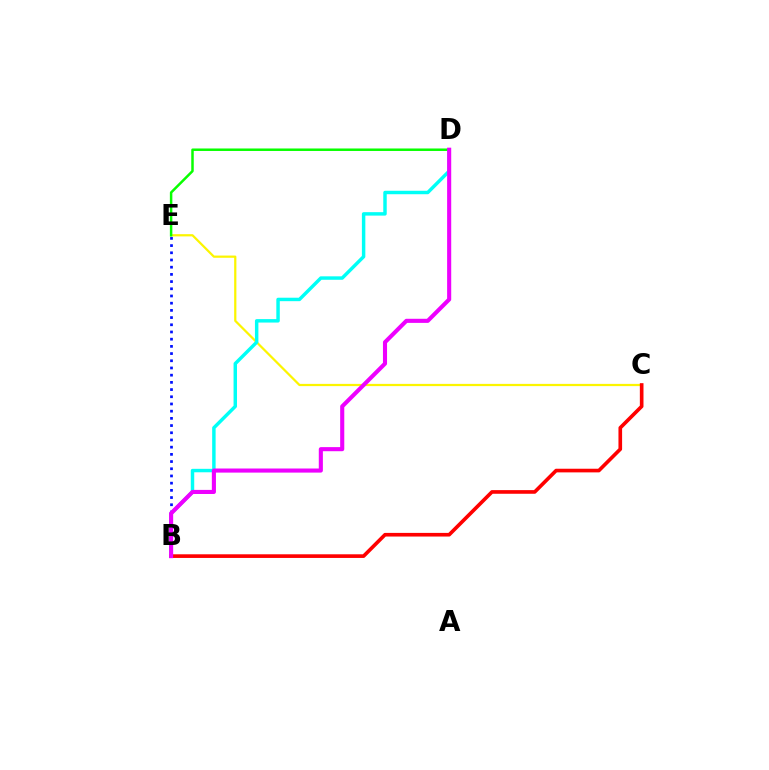{('B', 'E'): [{'color': '#0010ff', 'line_style': 'dotted', 'thickness': 1.96}], ('C', 'E'): [{'color': '#fcf500', 'line_style': 'solid', 'thickness': 1.6}], ('B', 'D'): [{'color': '#00fff6', 'line_style': 'solid', 'thickness': 2.49}, {'color': '#ee00ff', 'line_style': 'solid', 'thickness': 2.95}], ('B', 'C'): [{'color': '#ff0000', 'line_style': 'solid', 'thickness': 2.62}], ('D', 'E'): [{'color': '#08ff00', 'line_style': 'solid', 'thickness': 1.79}]}